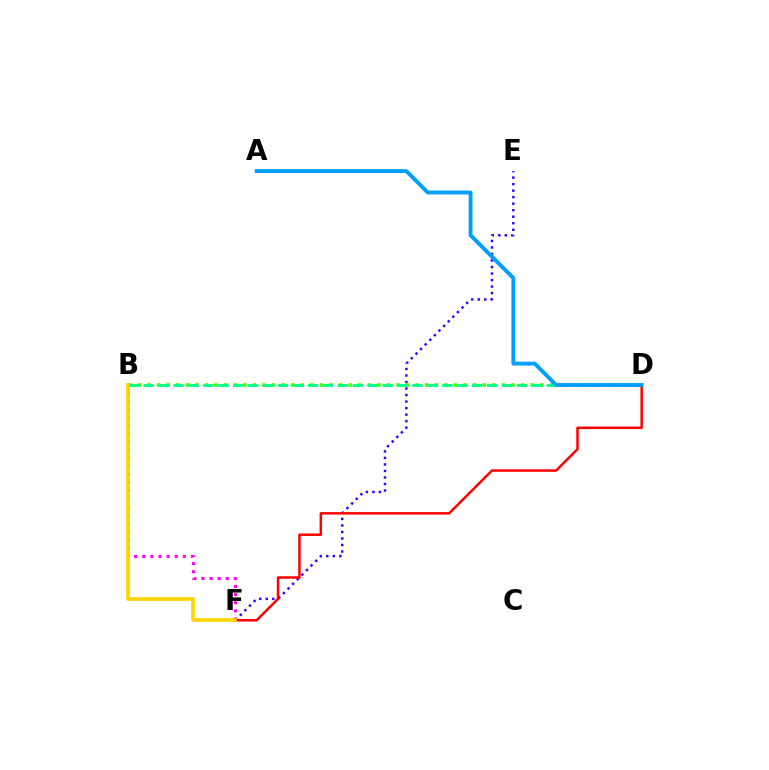{('E', 'F'): [{'color': '#3700ff', 'line_style': 'dotted', 'thickness': 1.77}], ('B', 'D'): [{'color': '#4fff00', 'line_style': 'dotted', 'thickness': 2.6}, {'color': '#00ff86', 'line_style': 'dashed', 'thickness': 2.03}], ('D', 'F'): [{'color': '#ff0000', 'line_style': 'solid', 'thickness': 1.79}], ('B', 'F'): [{'color': '#ff00ed', 'line_style': 'dotted', 'thickness': 2.2}, {'color': '#ffd500', 'line_style': 'solid', 'thickness': 2.65}], ('A', 'D'): [{'color': '#009eff', 'line_style': 'solid', 'thickness': 2.78}]}